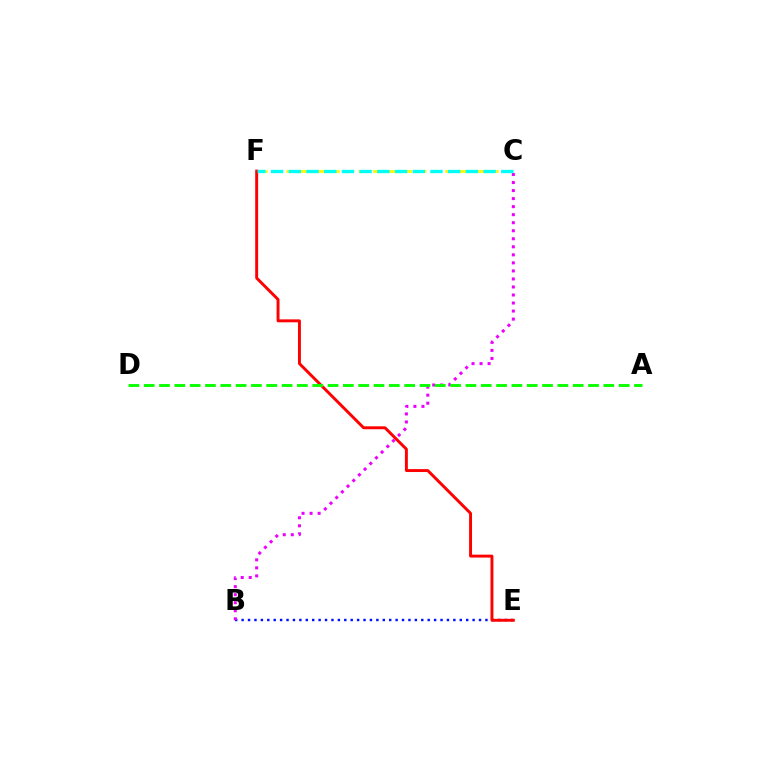{('B', 'E'): [{'color': '#0010ff', 'line_style': 'dotted', 'thickness': 1.74}], ('C', 'F'): [{'color': '#fcf500', 'line_style': 'dashed', 'thickness': 1.96}, {'color': '#00fff6', 'line_style': 'dashed', 'thickness': 2.41}], ('E', 'F'): [{'color': '#ff0000', 'line_style': 'solid', 'thickness': 2.11}], ('B', 'C'): [{'color': '#ee00ff', 'line_style': 'dotted', 'thickness': 2.18}], ('A', 'D'): [{'color': '#08ff00', 'line_style': 'dashed', 'thickness': 2.08}]}